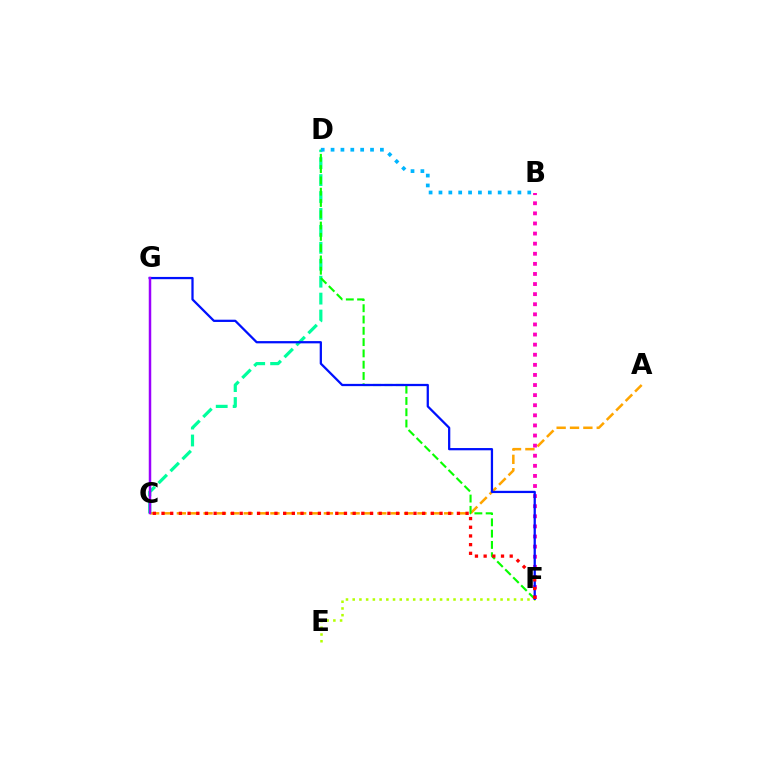{('A', 'C'): [{'color': '#ffa500', 'line_style': 'dashed', 'thickness': 1.82}], ('C', 'D'): [{'color': '#00ff9d', 'line_style': 'dashed', 'thickness': 2.3}], ('E', 'F'): [{'color': '#b3ff00', 'line_style': 'dotted', 'thickness': 1.83}], ('B', 'F'): [{'color': '#ff00bd', 'line_style': 'dotted', 'thickness': 2.74}], ('D', 'F'): [{'color': '#08ff00', 'line_style': 'dashed', 'thickness': 1.53}], ('F', 'G'): [{'color': '#0010ff', 'line_style': 'solid', 'thickness': 1.63}], ('C', 'F'): [{'color': '#ff0000', 'line_style': 'dotted', 'thickness': 2.36}], ('C', 'G'): [{'color': '#9b00ff', 'line_style': 'solid', 'thickness': 1.79}], ('B', 'D'): [{'color': '#00b5ff', 'line_style': 'dotted', 'thickness': 2.68}]}